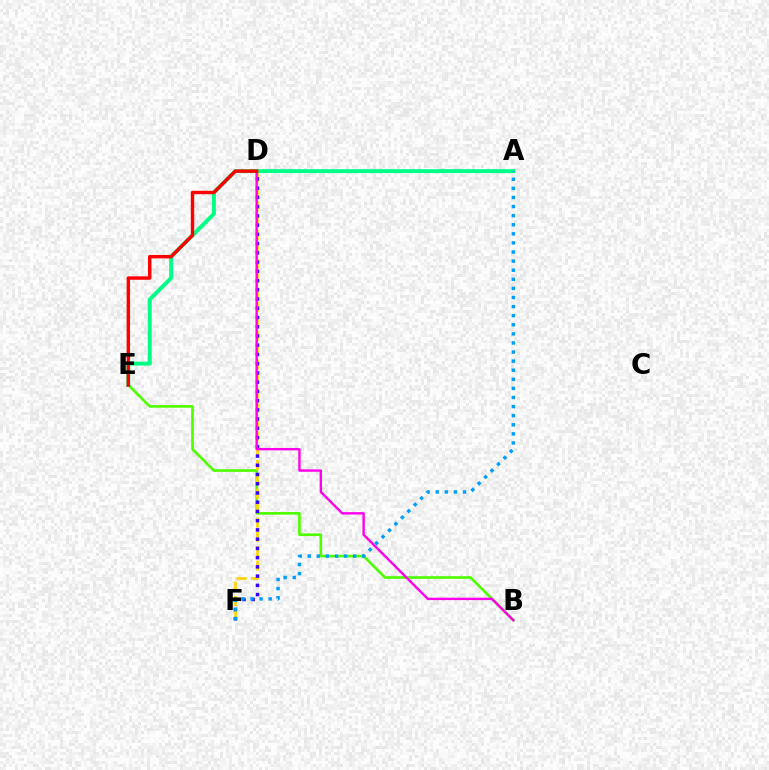{('B', 'E'): [{'color': '#4fff00', 'line_style': 'solid', 'thickness': 1.92}], ('D', 'F'): [{'color': '#ffd500', 'line_style': 'dashed', 'thickness': 1.95}, {'color': '#3700ff', 'line_style': 'dotted', 'thickness': 2.51}], ('A', 'E'): [{'color': '#00ff86', 'line_style': 'solid', 'thickness': 2.83}], ('A', 'F'): [{'color': '#009eff', 'line_style': 'dotted', 'thickness': 2.47}], ('B', 'D'): [{'color': '#ff00ed', 'line_style': 'solid', 'thickness': 1.72}], ('D', 'E'): [{'color': '#ff0000', 'line_style': 'solid', 'thickness': 2.47}]}